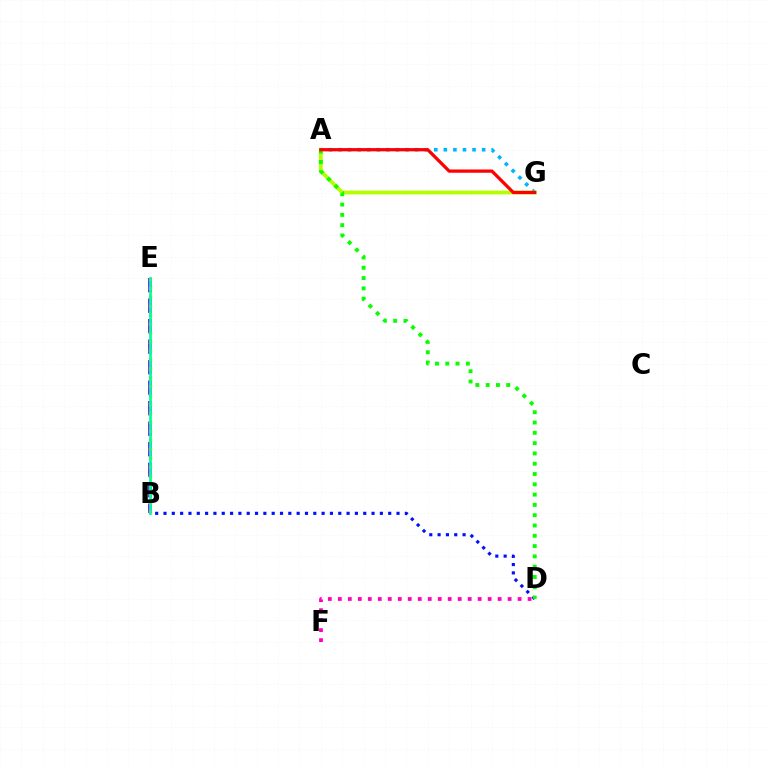{('B', 'D'): [{'color': '#0010ff', 'line_style': 'dotted', 'thickness': 2.26}], ('A', 'G'): [{'color': '#00b5ff', 'line_style': 'dotted', 'thickness': 2.6}, {'color': '#b3ff00', 'line_style': 'solid', 'thickness': 2.74}, {'color': '#ff0000', 'line_style': 'solid', 'thickness': 2.34}], ('B', 'E'): [{'color': '#9b00ff', 'line_style': 'dashed', 'thickness': 2.79}, {'color': '#ffa500', 'line_style': 'dotted', 'thickness': 2.43}, {'color': '#00ff9d', 'line_style': 'solid', 'thickness': 1.98}], ('A', 'D'): [{'color': '#08ff00', 'line_style': 'dotted', 'thickness': 2.8}], ('D', 'F'): [{'color': '#ff00bd', 'line_style': 'dotted', 'thickness': 2.71}]}